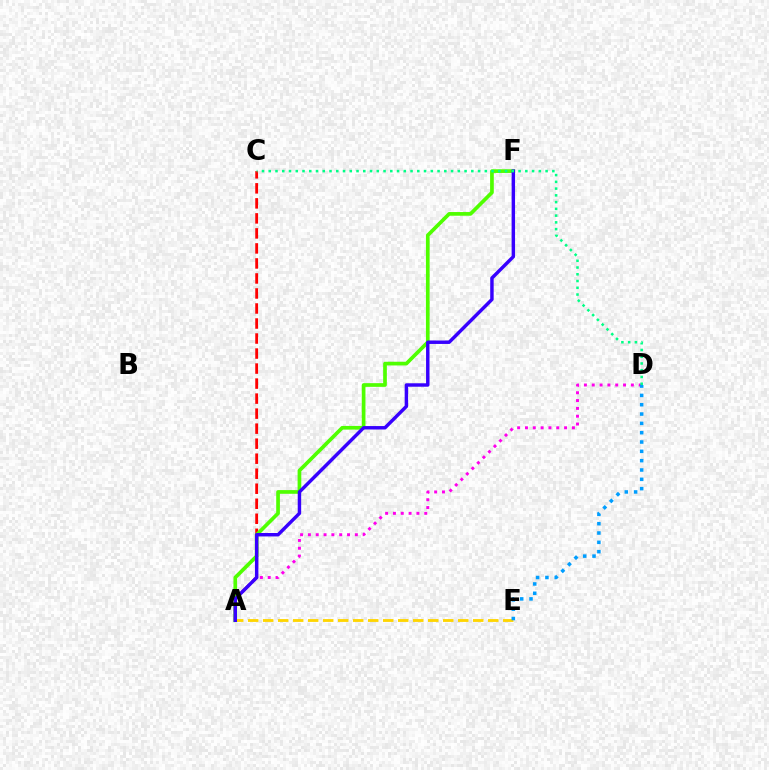{('A', 'C'): [{'color': '#ff0000', 'line_style': 'dashed', 'thickness': 2.04}], ('A', 'F'): [{'color': '#4fff00', 'line_style': 'solid', 'thickness': 2.65}, {'color': '#3700ff', 'line_style': 'solid', 'thickness': 2.48}], ('A', 'E'): [{'color': '#ffd500', 'line_style': 'dashed', 'thickness': 2.04}], ('A', 'D'): [{'color': '#ff00ed', 'line_style': 'dotted', 'thickness': 2.13}], ('D', 'E'): [{'color': '#009eff', 'line_style': 'dotted', 'thickness': 2.53}], ('C', 'D'): [{'color': '#00ff86', 'line_style': 'dotted', 'thickness': 1.83}]}